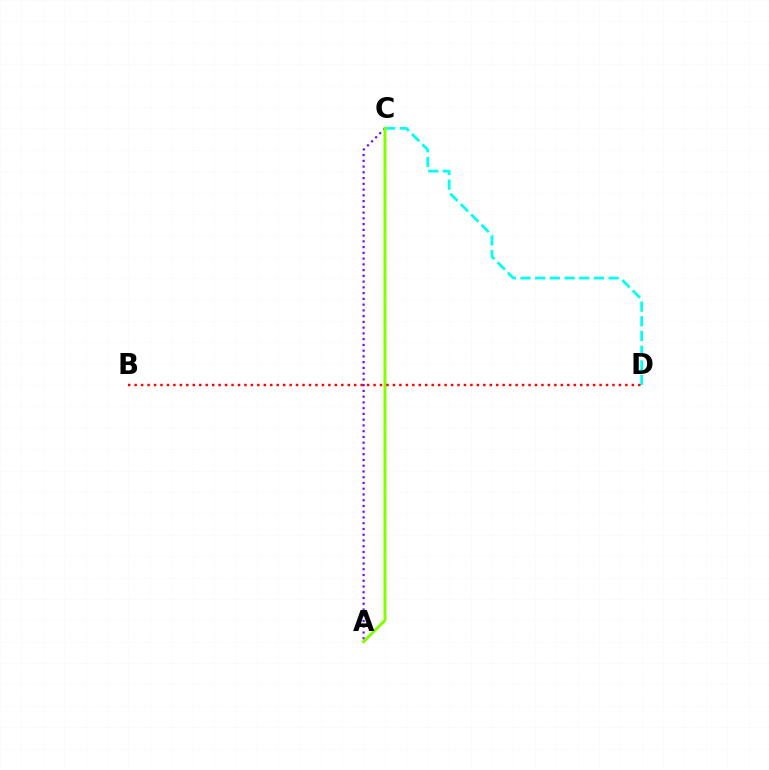{('A', 'C'): [{'color': '#7200ff', 'line_style': 'dotted', 'thickness': 1.56}, {'color': '#84ff00', 'line_style': 'solid', 'thickness': 2.16}], ('C', 'D'): [{'color': '#00fff6', 'line_style': 'dashed', 'thickness': 2.0}], ('B', 'D'): [{'color': '#ff0000', 'line_style': 'dotted', 'thickness': 1.75}]}